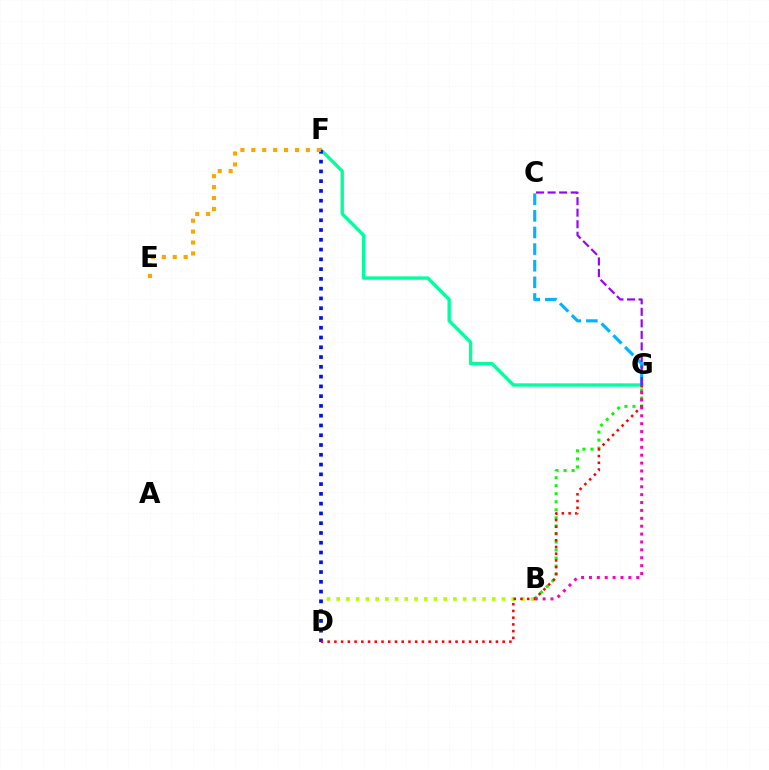{('F', 'G'): [{'color': '#00ff9d', 'line_style': 'solid', 'thickness': 2.41}], ('B', 'D'): [{'color': '#b3ff00', 'line_style': 'dotted', 'thickness': 2.64}], ('B', 'G'): [{'color': '#08ff00', 'line_style': 'dotted', 'thickness': 2.18}, {'color': '#ff00bd', 'line_style': 'dotted', 'thickness': 2.14}], ('D', 'F'): [{'color': '#0010ff', 'line_style': 'dotted', 'thickness': 2.66}], ('E', 'F'): [{'color': '#ffa500', 'line_style': 'dotted', 'thickness': 2.97}], ('D', 'G'): [{'color': '#ff0000', 'line_style': 'dotted', 'thickness': 1.83}], ('C', 'G'): [{'color': '#00b5ff', 'line_style': 'dashed', 'thickness': 2.26}, {'color': '#9b00ff', 'line_style': 'dashed', 'thickness': 1.57}]}